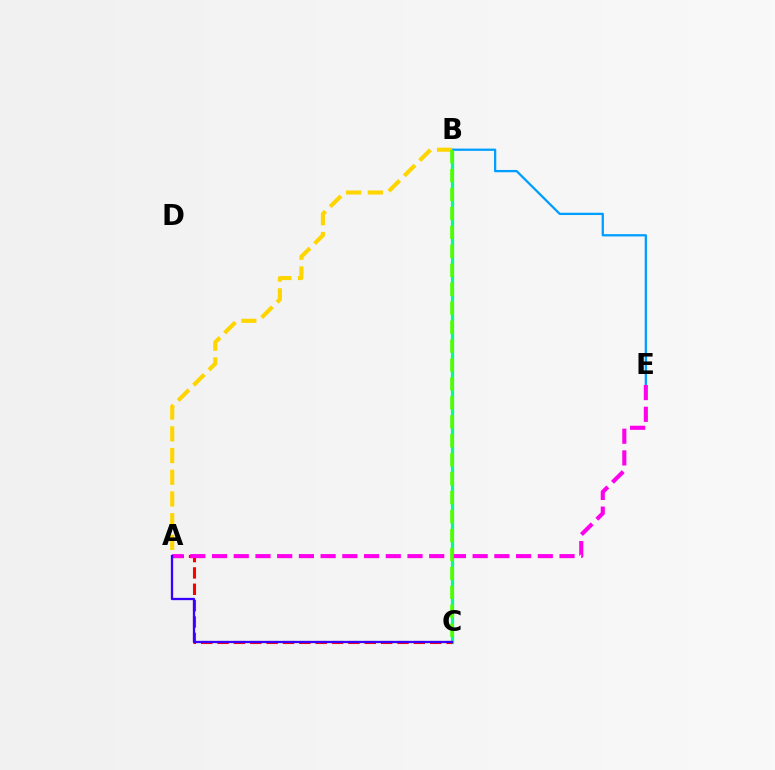{('B', 'C'): [{'color': '#00ff86', 'line_style': 'solid', 'thickness': 2.34}, {'color': '#4fff00', 'line_style': 'dashed', 'thickness': 2.57}], ('B', 'E'): [{'color': '#009eff', 'line_style': 'solid', 'thickness': 1.64}], ('A', 'C'): [{'color': '#ff0000', 'line_style': 'dashed', 'thickness': 2.22}, {'color': '#3700ff', 'line_style': 'solid', 'thickness': 1.65}], ('A', 'E'): [{'color': '#ff00ed', 'line_style': 'dashed', 'thickness': 2.95}], ('A', 'B'): [{'color': '#ffd500', 'line_style': 'dashed', 'thickness': 2.95}]}